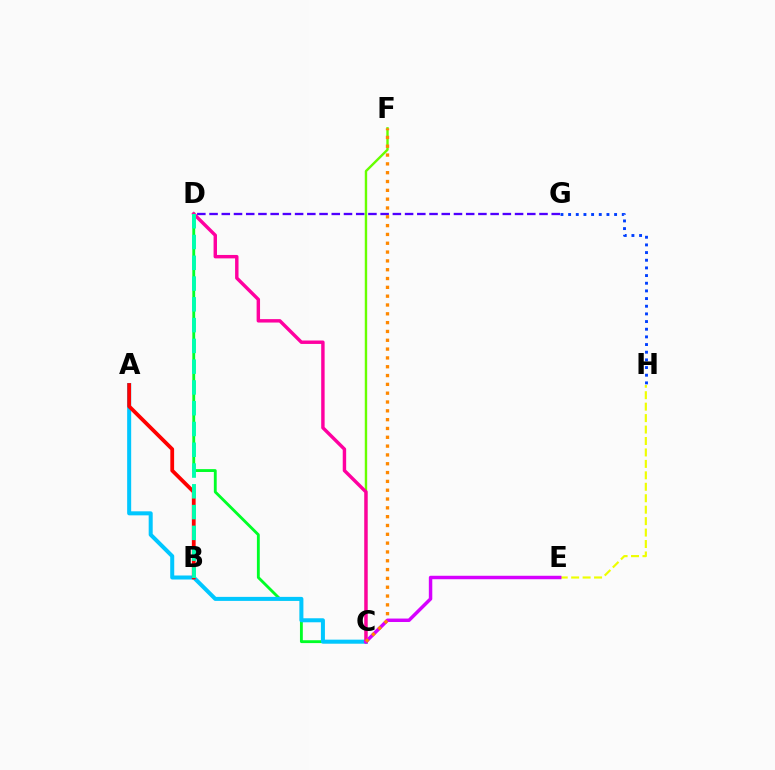{('C', 'D'): [{'color': '#00ff27', 'line_style': 'solid', 'thickness': 2.05}, {'color': '#ff00a0', 'line_style': 'solid', 'thickness': 2.47}], ('E', 'H'): [{'color': '#eeff00', 'line_style': 'dashed', 'thickness': 1.56}], ('A', 'C'): [{'color': '#00c7ff', 'line_style': 'solid', 'thickness': 2.89}], ('D', 'G'): [{'color': '#4f00ff', 'line_style': 'dashed', 'thickness': 1.66}], ('A', 'B'): [{'color': '#ff0000', 'line_style': 'solid', 'thickness': 2.72}], ('C', 'F'): [{'color': '#66ff00', 'line_style': 'solid', 'thickness': 1.73}, {'color': '#ff8800', 'line_style': 'dotted', 'thickness': 2.4}], ('G', 'H'): [{'color': '#003fff', 'line_style': 'dotted', 'thickness': 2.08}], ('B', 'D'): [{'color': '#00ffaf', 'line_style': 'dashed', 'thickness': 2.82}], ('C', 'E'): [{'color': '#d600ff', 'line_style': 'solid', 'thickness': 2.49}]}